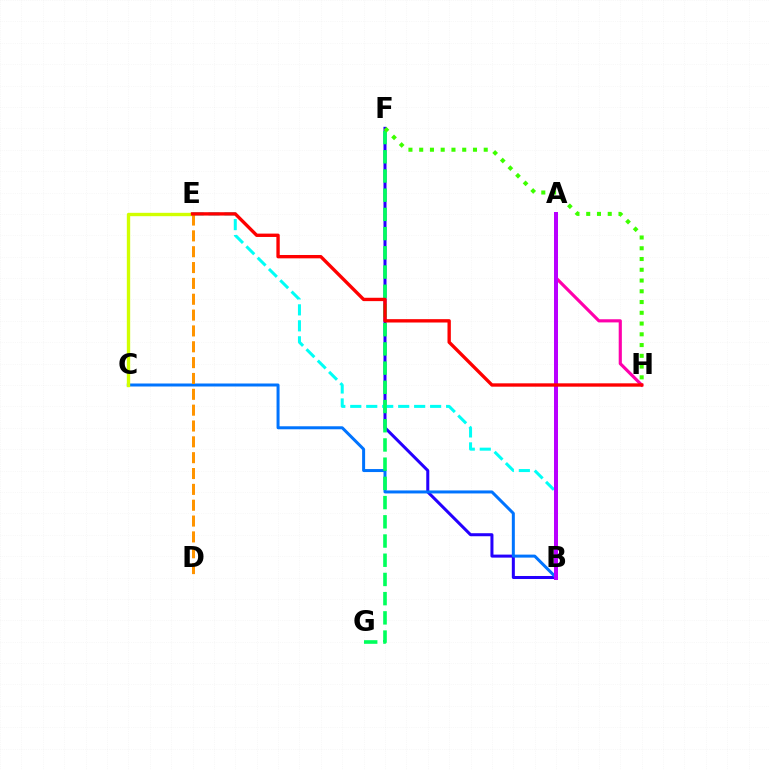{('A', 'H'): [{'color': '#ff00ac', 'line_style': 'solid', 'thickness': 2.27}], ('B', 'F'): [{'color': '#2500ff', 'line_style': 'solid', 'thickness': 2.17}], ('B', 'C'): [{'color': '#0074ff', 'line_style': 'solid', 'thickness': 2.16}], ('C', 'E'): [{'color': '#d1ff00', 'line_style': 'solid', 'thickness': 2.41}], ('B', 'E'): [{'color': '#00fff6', 'line_style': 'dashed', 'thickness': 2.17}], ('F', 'G'): [{'color': '#00ff5c', 'line_style': 'dashed', 'thickness': 2.61}], ('D', 'E'): [{'color': '#ff9400', 'line_style': 'dashed', 'thickness': 2.15}], ('F', 'H'): [{'color': '#3dff00', 'line_style': 'dotted', 'thickness': 2.92}], ('A', 'B'): [{'color': '#b900ff', 'line_style': 'solid', 'thickness': 2.88}], ('E', 'H'): [{'color': '#ff0000', 'line_style': 'solid', 'thickness': 2.41}]}